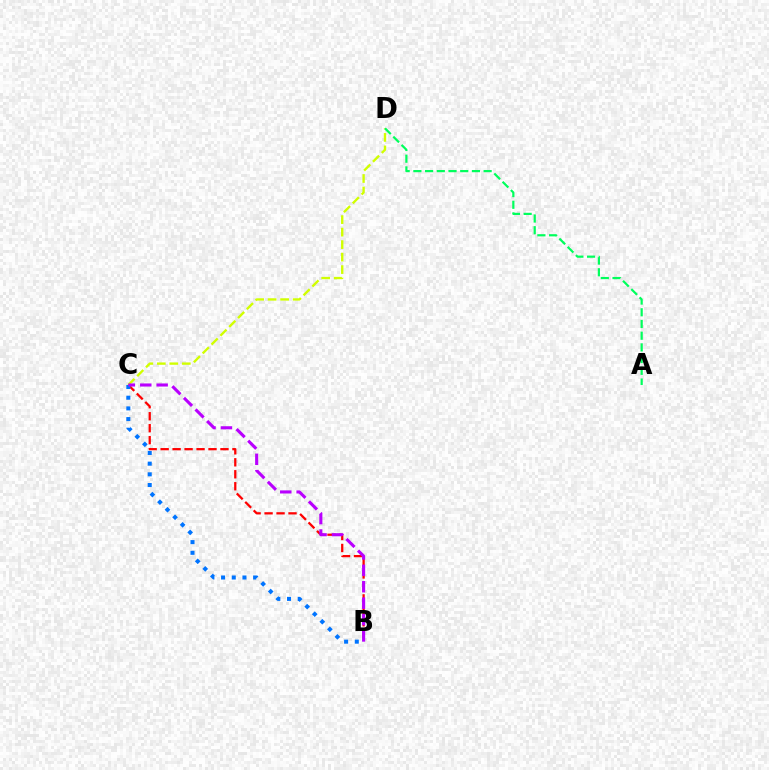{('C', 'D'): [{'color': '#d1ff00', 'line_style': 'dashed', 'thickness': 1.7}], ('A', 'D'): [{'color': '#00ff5c', 'line_style': 'dashed', 'thickness': 1.59}], ('B', 'C'): [{'color': '#ff0000', 'line_style': 'dashed', 'thickness': 1.63}, {'color': '#0074ff', 'line_style': 'dotted', 'thickness': 2.9}, {'color': '#b900ff', 'line_style': 'dashed', 'thickness': 2.23}]}